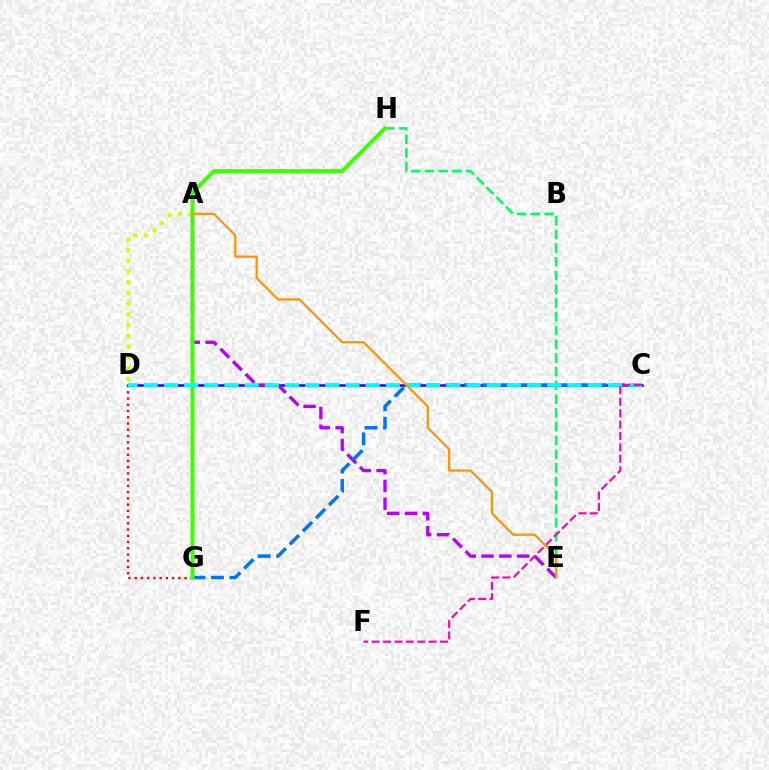{('C', 'D'): [{'color': '#2500ff', 'line_style': 'solid', 'thickness': 1.83}, {'color': '#00fff6', 'line_style': 'dashed', 'thickness': 2.74}], ('A', 'D'): [{'color': '#d1ff00', 'line_style': 'dotted', 'thickness': 2.92}], ('A', 'E'): [{'color': '#b900ff', 'line_style': 'dashed', 'thickness': 2.42}, {'color': '#ff9400', 'line_style': 'solid', 'thickness': 1.62}], ('D', 'G'): [{'color': '#ff0000', 'line_style': 'dotted', 'thickness': 1.69}], ('C', 'G'): [{'color': '#0074ff', 'line_style': 'dashed', 'thickness': 2.51}], ('E', 'H'): [{'color': '#00ff5c', 'line_style': 'dashed', 'thickness': 1.87}], ('G', 'H'): [{'color': '#3dff00', 'line_style': 'solid', 'thickness': 2.85}], ('C', 'F'): [{'color': '#ff00ac', 'line_style': 'dashed', 'thickness': 1.55}]}